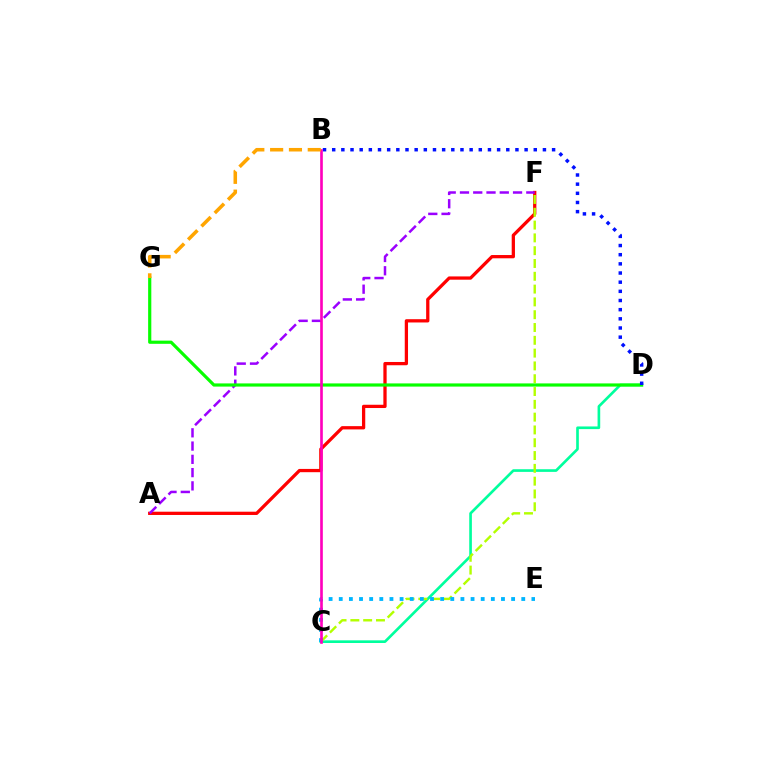{('A', 'F'): [{'color': '#ff0000', 'line_style': 'solid', 'thickness': 2.35}, {'color': '#9b00ff', 'line_style': 'dashed', 'thickness': 1.8}], ('C', 'D'): [{'color': '#00ff9d', 'line_style': 'solid', 'thickness': 1.91}], ('C', 'F'): [{'color': '#b3ff00', 'line_style': 'dashed', 'thickness': 1.74}], ('C', 'E'): [{'color': '#00b5ff', 'line_style': 'dotted', 'thickness': 2.75}], ('D', 'G'): [{'color': '#08ff00', 'line_style': 'solid', 'thickness': 2.29}], ('B', 'D'): [{'color': '#0010ff', 'line_style': 'dotted', 'thickness': 2.49}], ('B', 'C'): [{'color': '#ff00bd', 'line_style': 'solid', 'thickness': 1.91}], ('B', 'G'): [{'color': '#ffa500', 'line_style': 'dashed', 'thickness': 2.56}]}